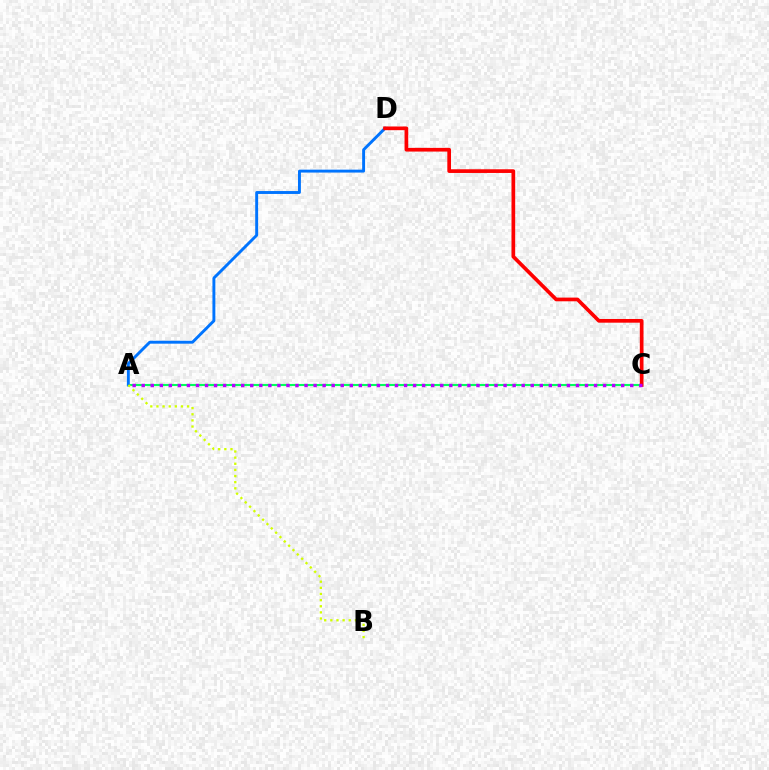{('A', 'C'): [{'color': '#00ff5c', 'line_style': 'solid', 'thickness': 1.51}, {'color': '#b900ff', 'line_style': 'dotted', 'thickness': 2.46}], ('A', 'D'): [{'color': '#0074ff', 'line_style': 'solid', 'thickness': 2.09}], ('C', 'D'): [{'color': '#ff0000', 'line_style': 'solid', 'thickness': 2.66}], ('A', 'B'): [{'color': '#d1ff00', 'line_style': 'dotted', 'thickness': 1.67}]}